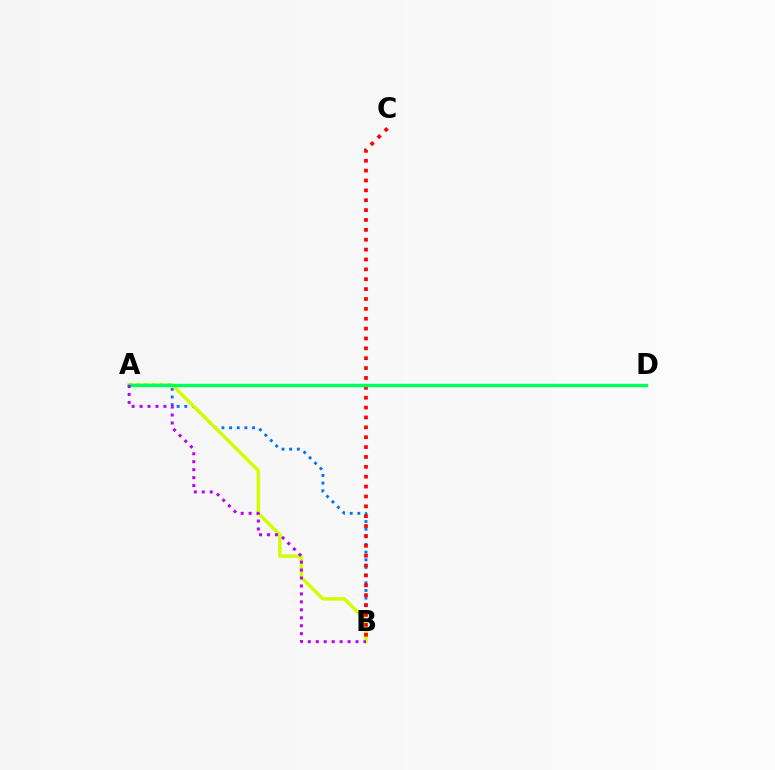{('A', 'B'): [{'color': '#0074ff', 'line_style': 'dotted', 'thickness': 2.08}, {'color': '#d1ff00', 'line_style': 'solid', 'thickness': 2.48}, {'color': '#b900ff', 'line_style': 'dotted', 'thickness': 2.16}], ('B', 'C'): [{'color': '#ff0000', 'line_style': 'dotted', 'thickness': 2.68}], ('A', 'D'): [{'color': '#00ff5c', 'line_style': 'solid', 'thickness': 2.48}]}